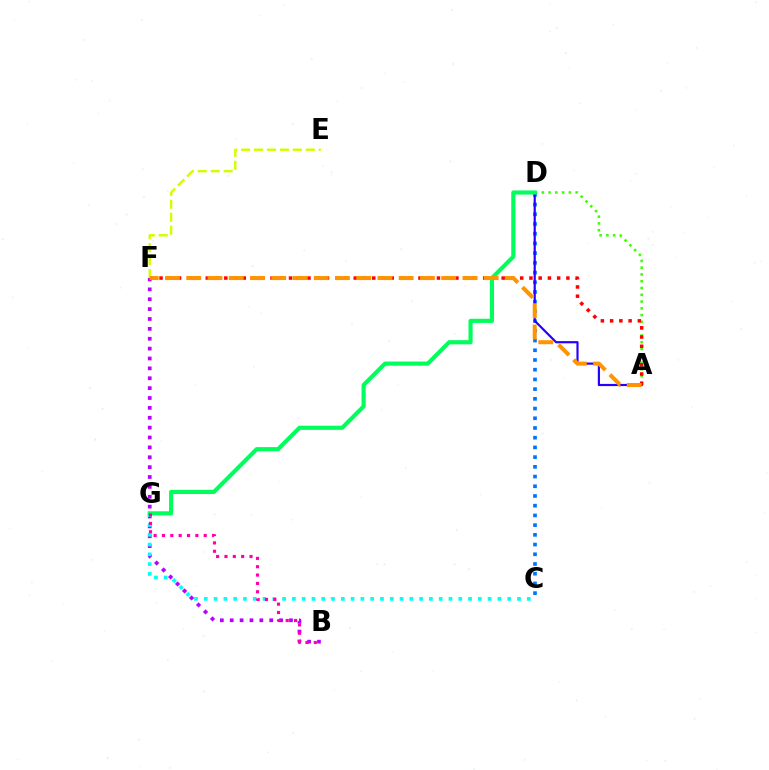{('C', 'D'): [{'color': '#0074ff', 'line_style': 'dotted', 'thickness': 2.64}], ('B', 'F'): [{'color': '#b900ff', 'line_style': 'dotted', 'thickness': 2.68}], ('C', 'G'): [{'color': '#00fff6', 'line_style': 'dotted', 'thickness': 2.66}], ('A', 'D'): [{'color': '#2500ff', 'line_style': 'solid', 'thickness': 1.56}, {'color': '#3dff00', 'line_style': 'dotted', 'thickness': 1.84}], ('E', 'F'): [{'color': '#d1ff00', 'line_style': 'dashed', 'thickness': 1.76}], ('A', 'F'): [{'color': '#ff0000', 'line_style': 'dotted', 'thickness': 2.51}, {'color': '#ff9400', 'line_style': 'dashed', 'thickness': 2.89}], ('D', 'G'): [{'color': '#00ff5c', 'line_style': 'solid', 'thickness': 2.98}], ('B', 'G'): [{'color': '#ff00ac', 'line_style': 'dotted', 'thickness': 2.27}]}